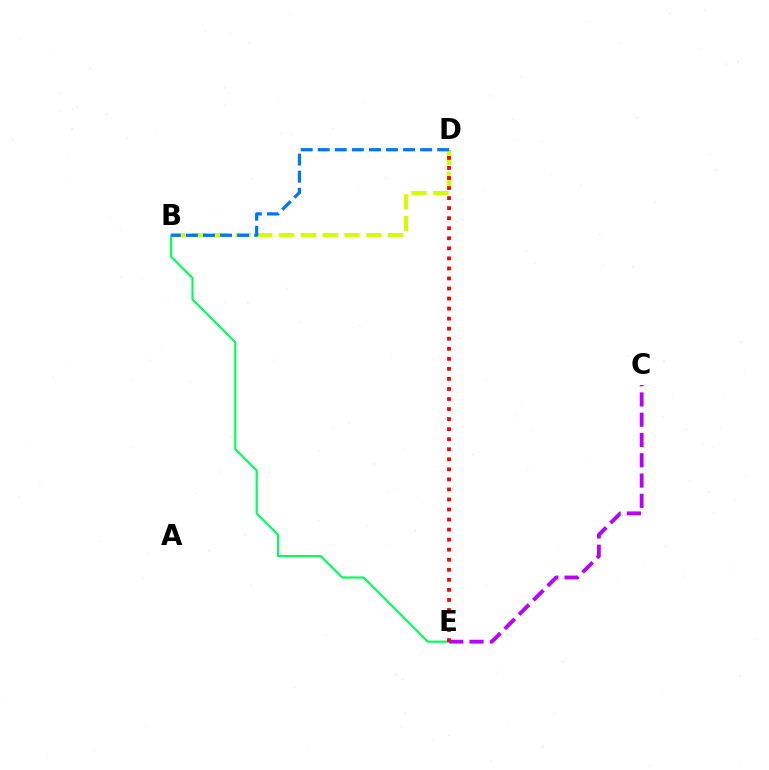{('B', 'E'): [{'color': '#00ff5c', 'line_style': 'solid', 'thickness': 1.55}], ('B', 'D'): [{'color': '#d1ff00', 'line_style': 'dashed', 'thickness': 2.96}, {'color': '#0074ff', 'line_style': 'dashed', 'thickness': 2.32}], ('C', 'E'): [{'color': '#b900ff', 'line_style': 'dashed', 'thickness': 2.75}], ('D', 'E'): [{'color': '#ff0000', 'line_style': 'dotted', 'thickness': 2.73}]}